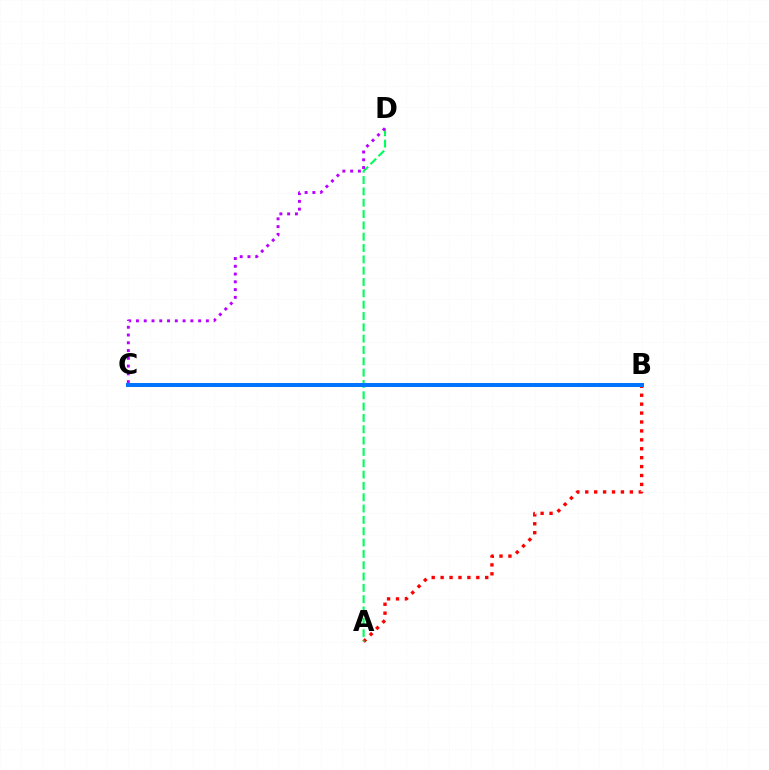{('A', 'B'): [{'color': '#ff0000', 'line_style': 'dotted', 'thickness': 2.42}], ('B', 'C'): [{'color': '#d1ff00', 'line_style': 'solid', 'thickness': 1.68}, {'color': '#0074ff', 'line_style': 'solid', 'thickness': 2.87}], ('A', 'D'): [{'color': '#00ff5c', 'line_style': 'dashed', 'thickness': 1.54}], ('C', 'D'): [{'color': '#b900ff', 'line_style': 'dotted', 'thickness': 2.11}]}